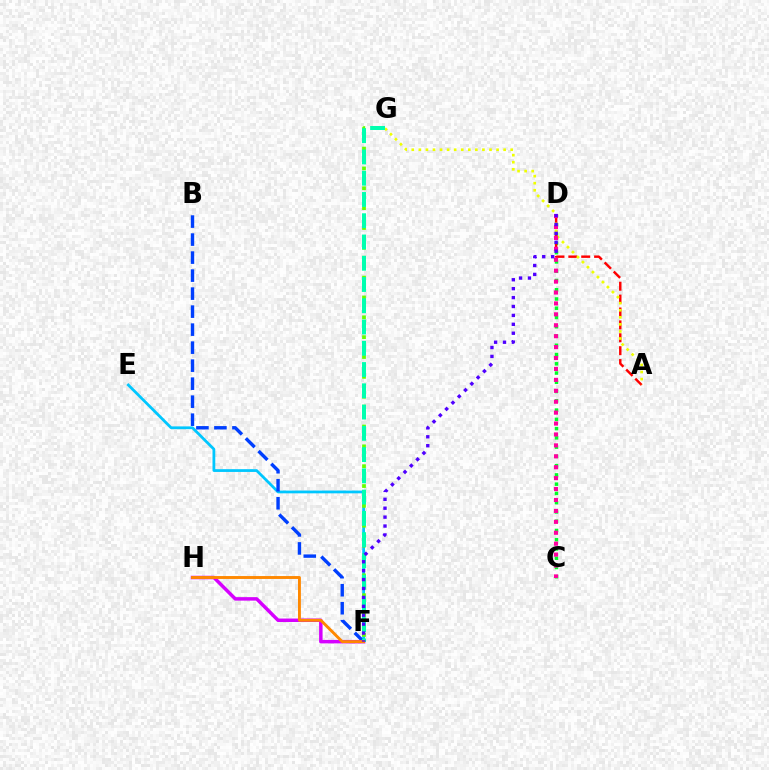{('E', 'F'): [{'color': '#00c7ff', 'line_style': 'solid', 'thickness': 2.0}], ('B', 'F'): [{'color': '#003fff', 'line_style': 'dashed', 'thickness': 2.45}], ('F', 'G'): [{'color': '#66ff00', 'line_style': 'dotted', 'thickness': 2.7}, {'color': '#00ffaf', 'line_style': 'dashed', 'thickness': 2.89}], ('C', 'D'): [{'color': '#00ff27', 'line_style': 'dotted', 'thickness': 2.52}, {'color': '#ff00a0', 'line_style': 'dotted', 'thickness': 2.97}], ('A', 'D'): [{'color': '#ff0000', 'line_style': 'dashed', 'thickness': 1.75}], ('F', 'H'): [{'color': '#d600ff', 'line_style': 'solid', 'thickness': 2.5}, {'color': '#ff8800', 'line_style': 'solid', 'thickness': 2.09}], ('A', 'G'): [{'color': '#eeff00', 'line_style': 'dotted', 'thickness': 1.92}], ('D', 'F'): [{'color': '#4f00ff', 'line_style': 'dotted', 'thickness': 2.42}]}